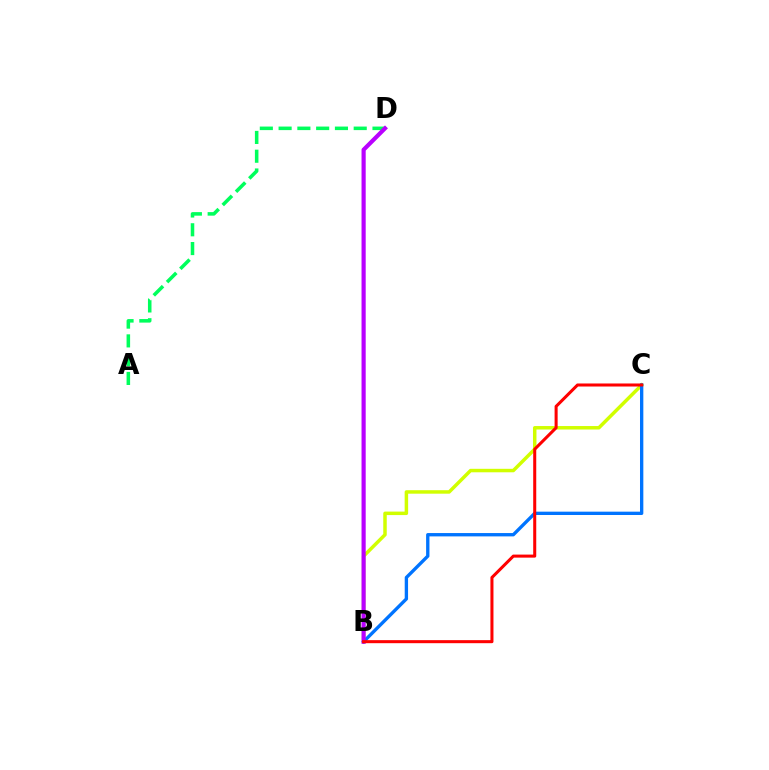{('B', 'C'): [{'color': '#d1ff00', 'line_style': 'solid', 'thickness': 2.51}, {'color': '#0074ff', 'line_style': 'solid', 'thickness': 2.4}, {'color': '#ff0000', 'line_style': 'solid', 'thickness': 2.19}], ('A', 'D'): [{'color': '#00ff5c', 'line_style': 'dashed', 'thickness': 2.55}], ('B', 'D'): [{'color': '#b900ff', 'line_style': 'solid', 'thickness': 2.99}]}